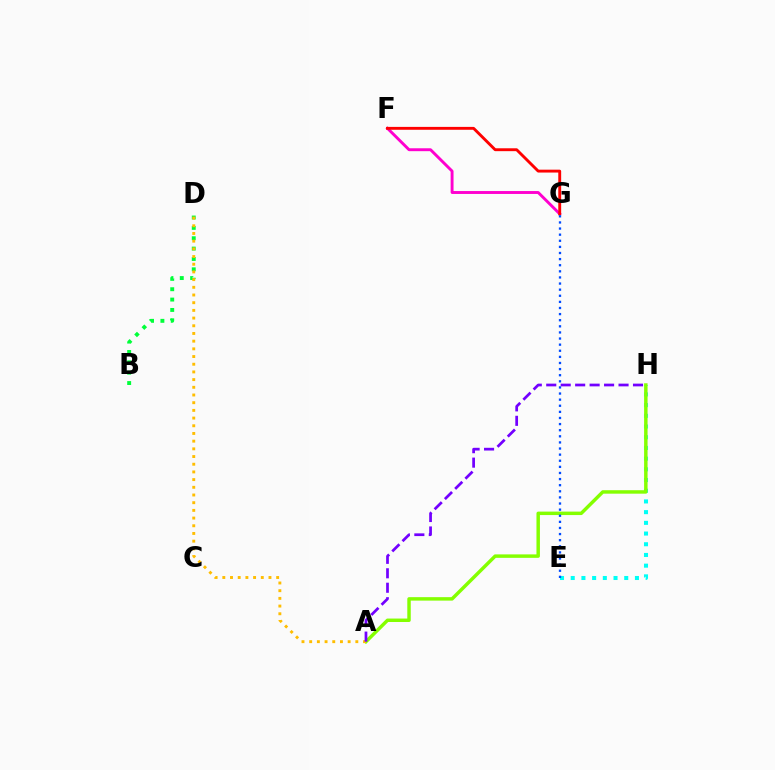{('E', 'H'): [{'color': '#00fff6', 'line_style': 'dotted', 'thickness': 2.91}], ('B', 'D'): [{'color': '#00ff39', 'line_style': 'dotted', 'thickness': 2.81}], ('F', 'G'): [{'color': '#ff00cf', 'line_style': 'solid', 'thickness': 2.09}, {'color': '#ff0000', 'line_style': 'solid', 'thickness': 2.07}], ('A', 'H'): [{'color': '#84ff00', 'line_style': 'solid', 'thickness': 2.49}, {'color': '#7200ff', 'line_style': 'dashed', 'thickness': 1.96}], ('A', 'D'): [{'color': '#ffbd00', 'line_style': 'dotted', 'thickness': 2.09}], ('E', 'G'): [{'color': '#004bff', 'line_style': 'dotted', 'thickness': 1.66}]}